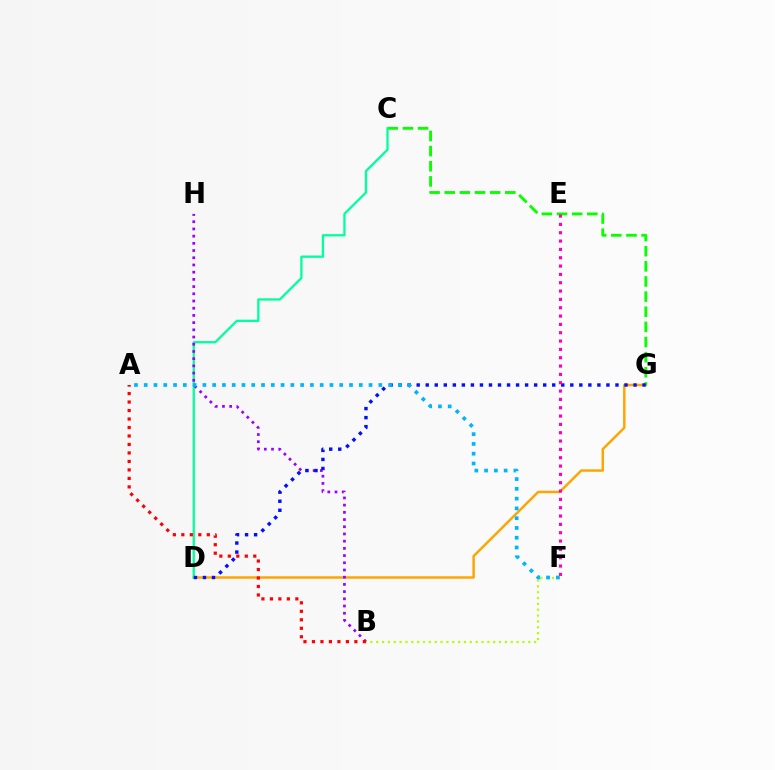{('D', 'G'): [{'color': '#ffa500', 'line_style': 'solid', 'thickness': 1.78}, {'color': '#0010ff', 'line_style': 'dotted', 'thickness': 2.45}], ('C', 'G'): [{'color': '#08ff00', 'line_style': 'dashed', 'thickness': 2.06}], ('C', 'D'): [{'color': '#00ff9d', 'line_style': 'solid', 'thickness': 1.65}], ('B', 'H'): [{'color': '#9b00ff', 'line_style': 'dotted', 'thickness': 1.96}], ('A', 'B'): [{'color': '#ff0000', 'line_style': 'dotted', 'thickness': 2.31}], ('B', 'F'): [{'color': '#b3ff00', 'line_style': 'dotted', 'thickness': 1.59}], ('A', 'F'): [{'color': '#00b5ff', 'line_style': 'dotted', 'thickness': 2.66}], ('E', 'F'): [{'color': '#ff00bd', 'line_style': 'dotted', 'thickness': 2.26}]}